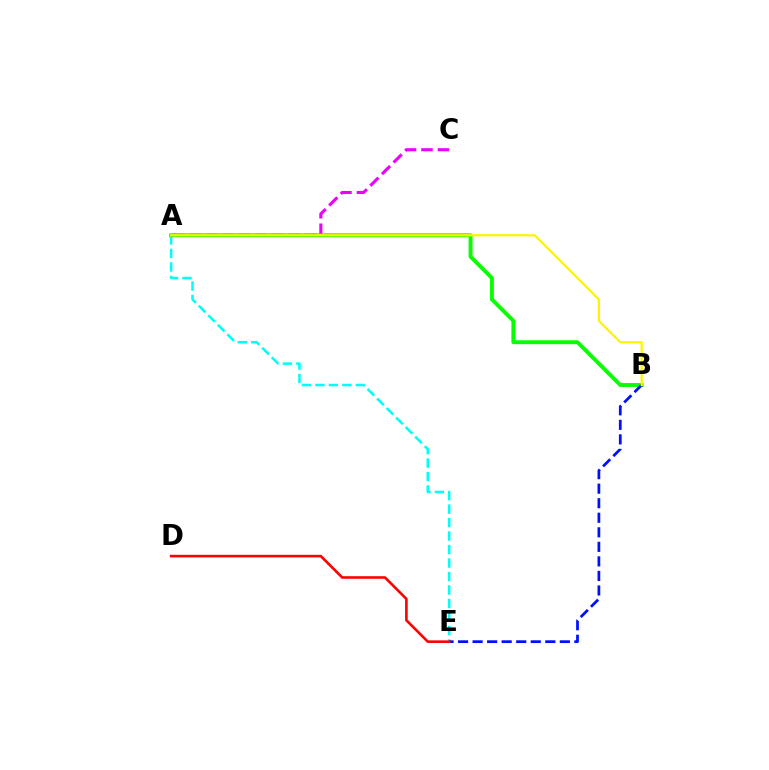{('A', 'E'): [{'color': '#00fff6', 'line_style': 'dashed', 'thickness': 1.83}], ('A', 'C'): [{'color': '#ee00ff', 'line_style': 'dashed', 'thickness': 2.23}], ('A', 'B'): [{'color': '#08ff00', 'line_style': 'solid', 'thickness': 2.79}, {'color': '#fcf500', 'line_style': 'solid', 'thickness': 1.62}], ('B', 'E'): [{'color': '#0010ff', 'line_style': 'dashed', 'thickness': 1.98}], ('D', 'E'): [{'color': '#ff0000', 'line_style': 'solid', 'thickness': 1.88}]}